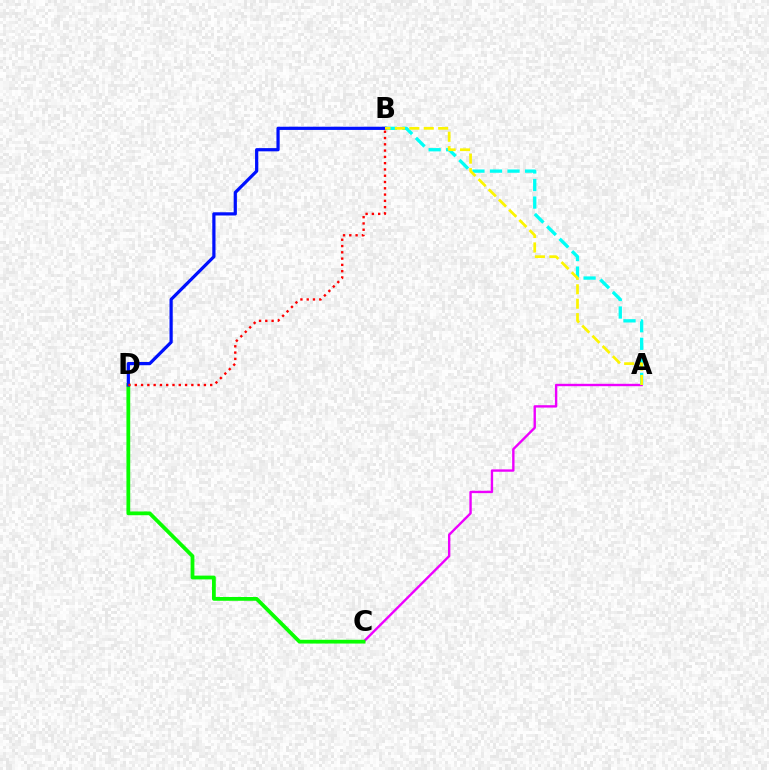{('A', 'C'): [{'color': '#ee00ff', 'line_style': 'solid', 'thickness': 1.72}], ('A', 'B'): [{'color': '#00fff6', 'line_style': 'dashed', 'thickness': 2.38}, {'color': '#fcf500', 'line_style': 'dashed', 'thickness': 1.96}], ('C', 'D'): [{'color': '#08ff00', 'line_style': 'solid', 'thickness': 2.72}], ('B', 'D'): [{'color': '#0010ff', 'line_style': 'solid', 'thickness': 2.32}, {'color': '#ff0000', 'line_style': 'dotted', 'thickness': 1.71}]}